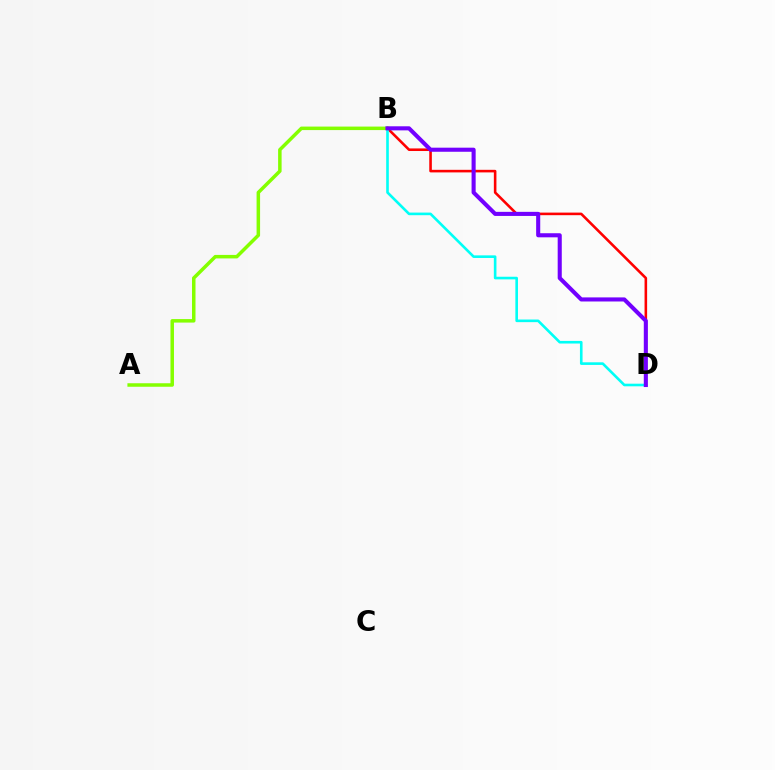{('A', 'B'): [{'color': '#84ff00', 'line_style': 'solid', 'thickness': 2.52}], ('B', 'D'): [{'color': '#ff0000', 'line_style': 'solid', 'thickness': 1.86}, {'color': '#00fff6', 'line_style': 'solid', 'thickness': 1.88}, {'color': '#7200ff', 'line_style': 'solid', 'thickness': 2.94}]}